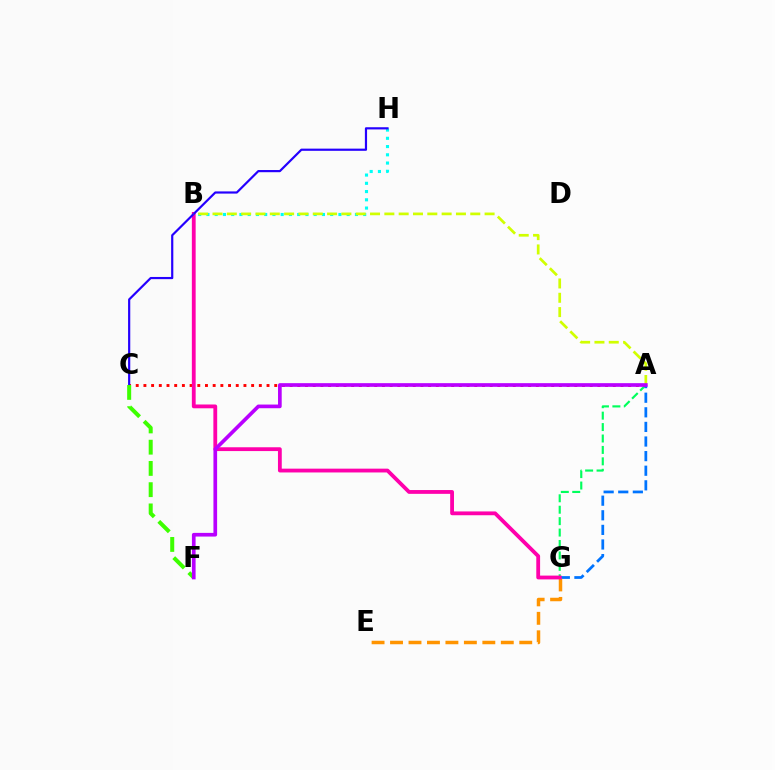{('B', 'H'): [{'color': '#00fff6', 'line_style': 'dotted', 'thickness': 2.24}], ('A', 'G'): [{'color': '#00ff5c', 'line_style': 'dashed', 'thickness': 1.55}, {'color': '#0074ff', 'line_style': 'dashed', 'thickness': 1.98}], ('A', 'C'): [{'color': '#ff0000', 'line_style': 'dotted', 'thickness': 2.09}], ('E', 'G'): [{'color': '#ff9400', 'line_style': 'dashed', 'thickness': 2.51}], ('B', 'G'): [{'color': '#ff00ac', 'line_style': 'solid', 'thickness': 2.74}], ('C', 'H'): [{'color': '#2500ff', 'line_style': 'solid', 'thickness': 1.57}], ('C', 'F'): [{'color': '#3dff00', 'line_style': 'dashed', 'thickness': 2.89}], ('A', 'B'): [{'color': '#d1ff00', 'line_style': 'dashed', 'thickness': 1.95}], ('A', 'F'): [{'color': '#b900ff', 'line_style': 'solid', 'thickness': 2.65}]}